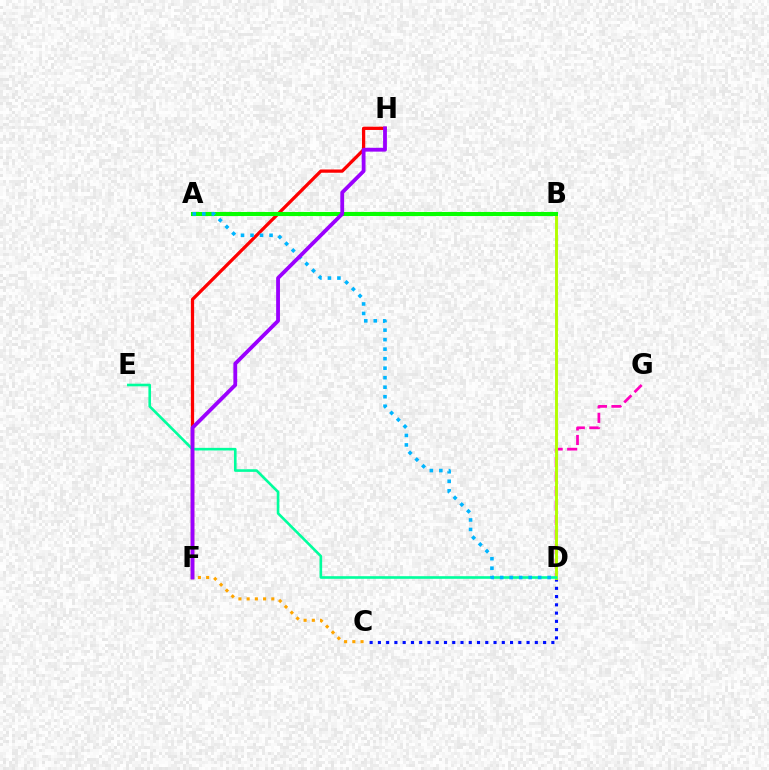{('D', 'G'): [{'color': '#ff00bd', 'line_style': 'dashed', 'thickness': 1.97}], ('C', 'D'): [{'color': '#0010ff', 'line_style': 'dotted', 'thickness': 2.24}], ('C', 'F'): [{'color': '#ffa500', 'line_style': 'dotted', 'thickness': 2.24}], ('F', 'H'): [{'color': '#ff0000', 'line_style': 'solid', 'thickness': 2.35}, {'color': '#9b00ff', 'line_style': 'solid', 'thickness': 2.74}], ('B', 'D'): [{'color': '#b3ff00', 'line_style': 'solid', 'thickness': 2.1}], ('A', 'B'): [{'color': '#08ff00', 'line_style': 'solid', 'thickness': 2.93}], ('D', 'E'): [{'color': '#00ff9d', 'line_style': 'solid', 'thickness': 1.88}], ('A', 'D'): [{'color': '#00b5ff', 'line_style': 'dotted', 'thickness': 2.58}]}